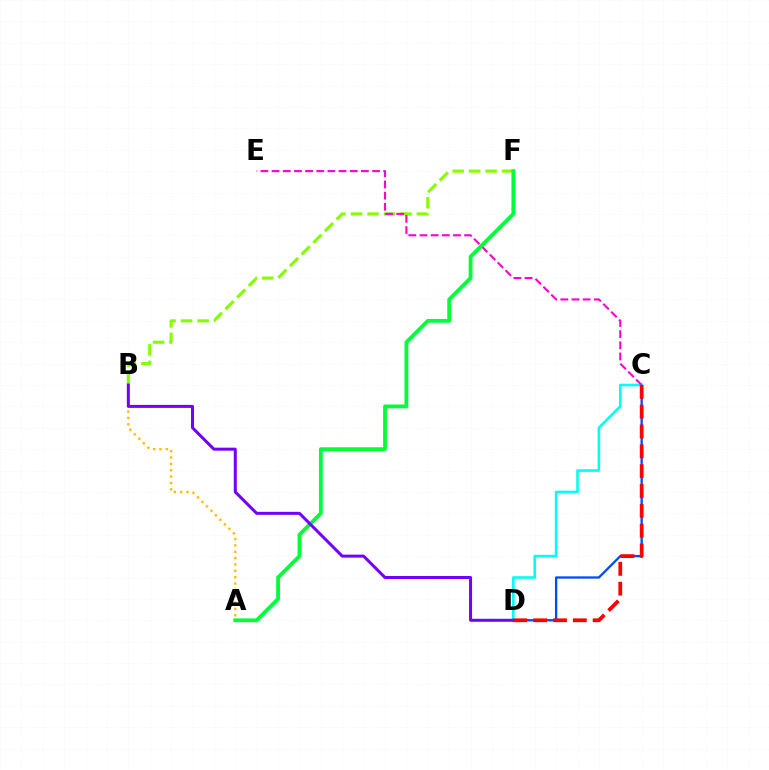{('C', 'D'): [{'color': '#004bff', 'line_style': 'solid', 'thickness': 1.66}, {'color': '#00fff6', 'line_style': 'solid', 'thickness': 1.87}, {'color': '#ff0000', 'line_style': 'dashed', 'thickness': 2.7}], ('A', 'B'): [{'color': '#ffbd00', 'line_style': 'dotted', 'thickness': 1.73}], ('B', 'F'): [{'color': '#84ff00', 'line_style': 'dashed', 'thickness': 2.24}], ('C', 'E'): [{'color': '#ff00cf', 'line_style': 'dashed', 'thickness': 1.52}], ('A', 'F'): [{'color': '#00ff39', 'line_style': 'solid', 'thickness': 2.73}], ('B', 'D'): [{'color': '#7200ff', 'line_style': 'solid', 'thickness': 2.16}]}